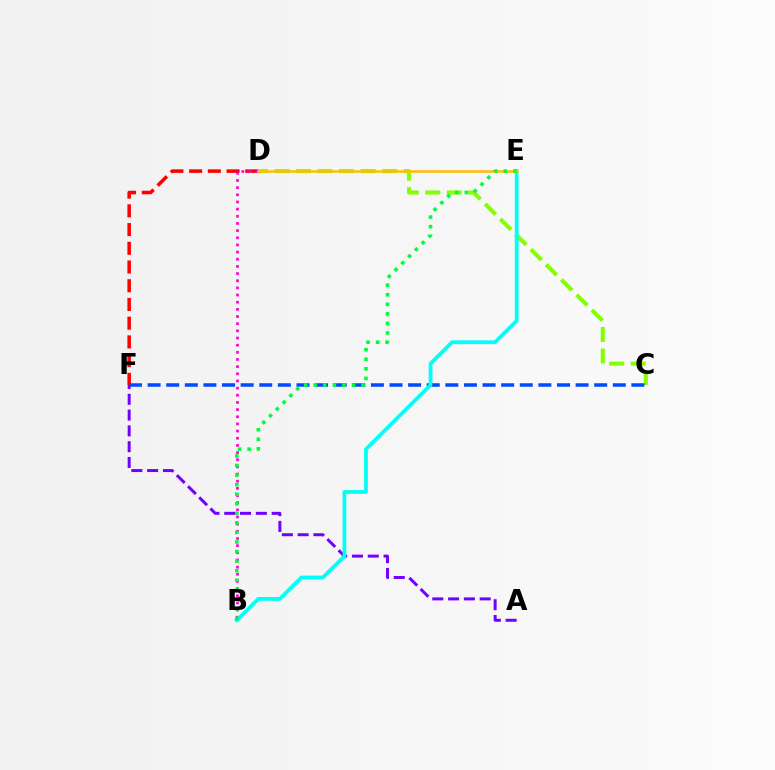{('D', 'F'): [{'color': '#ff0000', 'line_style': 'dashed', 'thickness': 2.54}], ('C', 'D'): [{'color': '#84ff00', 'line_style': 'dashed', 'thickness': 2.92}], ('B', 'D'): [{'color': '#ff00cf', 'line_style': 'dotted', 'thickness': 1.95}], ('A', 'F'): [{'color': '#7200ff', 'line_style': 'dashed', 'thickness': 2.15}], ('C', 'F'): [{'color': '#004bff', 'line_style': 'dashed', 'thickness': 2.53}], ('B', 'E'): [{'color': '#00fff6', 'line_style': 'solid', 'thickness': 2.71}, {'color': '#00ff39', 'line_style': 'dotted', 'thickness': 2.6}], ('D', 'E'): [{'color': '#ffbd00', 'line_style': 'solid', 'thickness': 1.82}]}